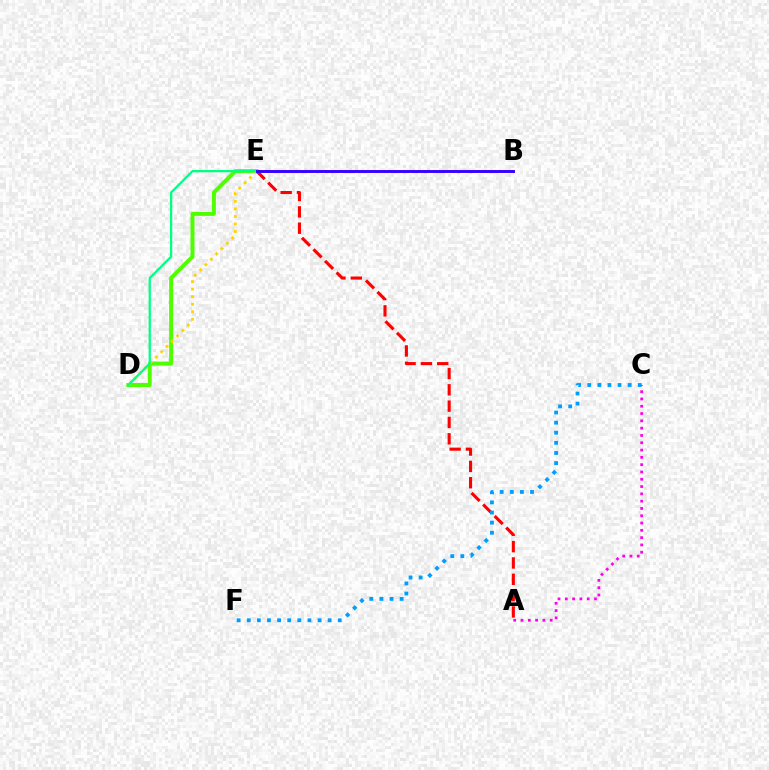{('D', 'E'): [{'color': '#4fff00', 'line_style': 'solid', 'thickness': 2.86}, {'color': '#ffd500', 'line_style': 'dotted', 'thickness': 2.05}, {'color': '#00ff86', 'line_style': 'solid', 'thickness': 1.64}], ('A', 'E'): [{'color': '#ff0000', 'line_style': 'dashed', 'thickness': 2.22}], ('B', 'E'): [{'color': '#3700ff', 'line_style': 'solid', 'thickness': 2.11}], ('C', 'F'): [{'color': '#009eff', 'line_style': 'dotted', 'thickness': 2.75}], ('A', 'C'): [{'color': '#ff00ed', 'line_style': 'dotted', 'thickness': 1.98}]}